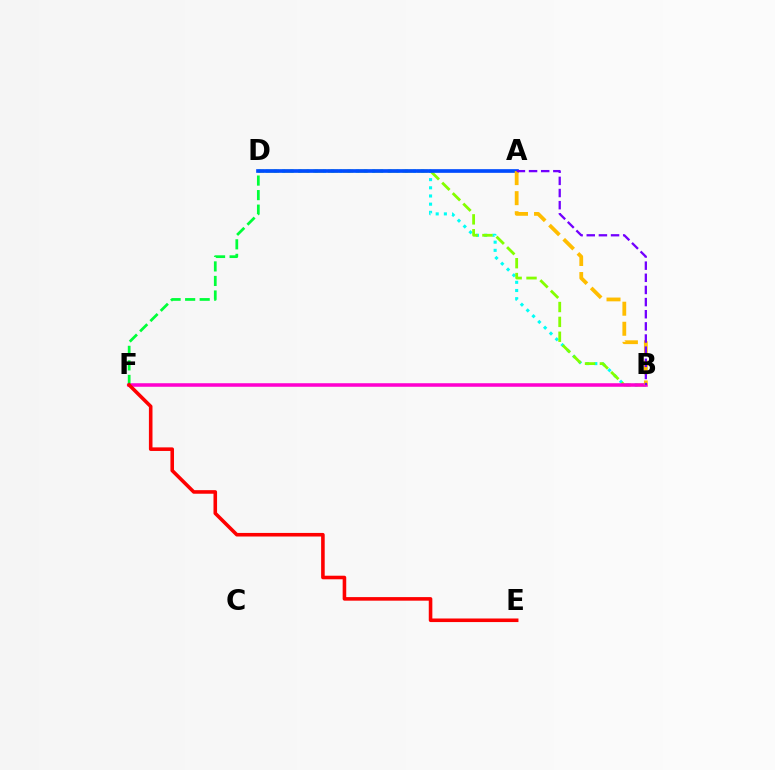{('B', 'D'): [{'color': '#00fff6', 'line_style': 'dotted', 'thickness': 2.22}, {'color': '#84ff00', 'line_style': 'dashed', 'thickness': 2.02}], ('A', 'D'): [{'color': '#004bff', 'line_style': 'solid', 'thickness': 2.65}], ('B', 'F'): [{'color': '#ff00cf', 'line_style': 'solid', 'thickness': 2.55}], ('A', 'B'): [{'color': '#ffbd00', 'line_style': 'dashed', 'thickness': 2.72}, {'color': '#7200ff', 'line_style': 'dashed', 'thickness': 1.65}], ('D', 'F'): [{'color': '#00ff39', 'line_style': 'dashed', 'thickness': 1.98}], ('E', 'F'): [{'color': '#ff0000', 'line_style': 'solid', 'thickness': 2.57}]}